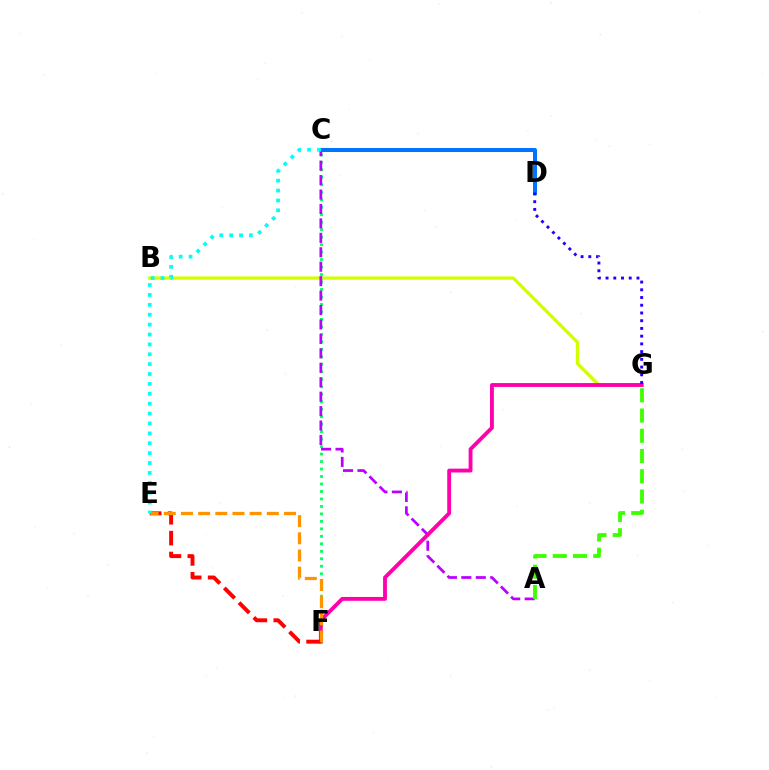{('C', 'F'): [{'color': '#00ff5c', 'line_style': 'dotted', 'thickness': 2.03}], ('B', 'G'): [{'color': '#d1ff00', 'line_style': 'solid', 'thickness': 2.36}], ('A', 'C'): [{'color': '#b900ff', 'line_style': 'dashed', 'thickness': 1.96}], ('C', 'D'): [{'color': '#0074ff', 'line_style': 'solid', 'thickness': 2.89}], ('F', 'G'): [{'color': '#ff00ac', 'line_style': 'solid', 'thickness': 2.78}], ('E', 'F'): [{'color': '#ff0000', 'line_style': 'dashed', 'thickness': 2.83}, {'color': '#ff9400', 'line_style': 'dashed', 'thickness': 2.33}], ('D', 'G'): [{'color': '#2500ff', 'line_style': 'dotted', 'thickness': 2.1}], ('A', 'G'): [{'color': '#3dff00', 'line_style': 'dashed', 'thickness': 2.75}], ('C', 'E'): [{'color': '#00fff6', 'line_style': 'dotted', 'thickness': 2.69}]}